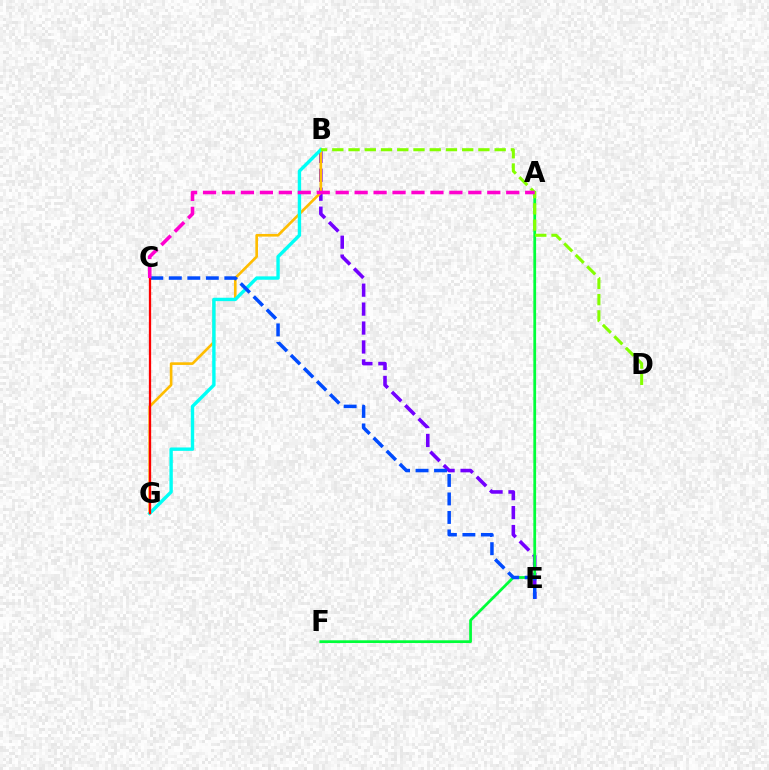{('B', 'E'): [{'color': '#7200ff', 'line_style': 'dashed', 'thickness': 2.57}], ('A', 'F'): [{'color': '#00ff39', 'line_style': 'solid', 'thickness': 1.98}], ('B', 'G'): [{'color': '#ffbd00', 'line_style': 'solid', 'thickness': 1.9}, {'color': '#00fff6', 'line_style': 'solid', 'thickness': 2.44}], ('C', 'E'): [{'color': '#004bff', 'line_style': 'dashed', 'thickness': 2.51}], ('C', 'G'): [{'color': '#ff0000', 'line_style': 'solid', 'thickness': 1.64}], ('B', 'D'): [{'color': '#84ff00', 'line_style': 'dashed', 'thickness': 2.21}], ('A', 'C'): [{'color': '#ff00cf', 'line_style': 'dashed', 'thickness': 2.57}]}